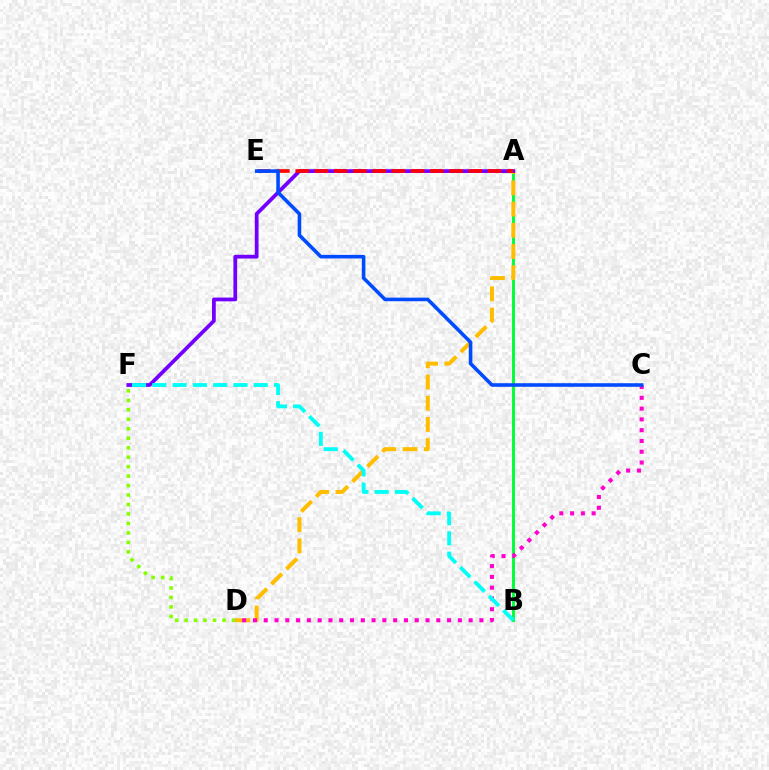{('A', 'B'): [{'color': '#00ff39', 'line_style': 'solid', 'thickness': 2.1}], ('D', 'F'): [{'color': '#84ff00', 'line_style': 'dotted', 'thickness': 2.57}], ('A', 'D'): [{'color': '#ffbd00', 'line_style': 'dashed', 'thickness': 2.88}], ('A', 'F'): [{'color': '#7200ff', 'line_style': 'solid', 'thickness': 2.71}], ('A', 'E'): [{'color': '#ff0000', 'line_style': 'dashed', 'thickness': 2.61}], ('C', 'D'): [{'color': '#ff00cf', 'line_style': 'dotted', 'thickness': 2.93}], ('B', 'F'): [{'color': '#00fff6', 'line_style': 'dashed', 'thickness': 2.76}], ('C', 'E'): [{'color': '#004bff', 'line_style': 'solid', 'thickness': 2.58}]}